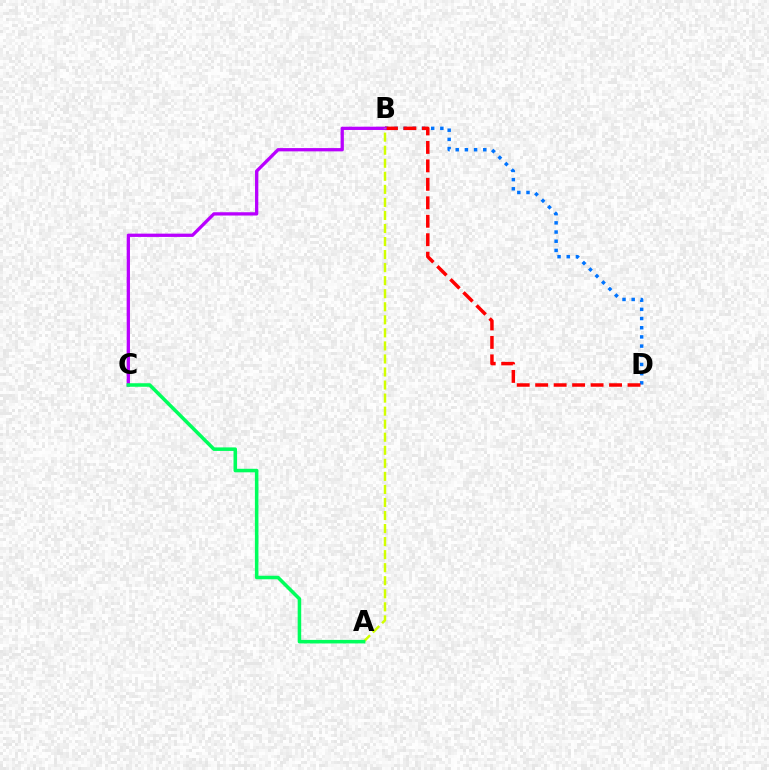{('B', 'D'): [{'color': '#0074ff', 'line_style': 'dotted', 'thickness': 2.5}, {'color': '#ff0000', 'line_style': 'dashed', 'thickness': 2.51}], ('B', 'C'): [{'color': '#b900ff', 'line_style': 'solid', 'thickness': 2.36}], ('A', 'B'): [{'color': '#d1ff00', 'line_style': 'dashed', 'thickness': 1.77}], ('A', 'C'): [{'color': '#00ff5c', 'line_style': 'solid', 'thickness': 2.54}]}